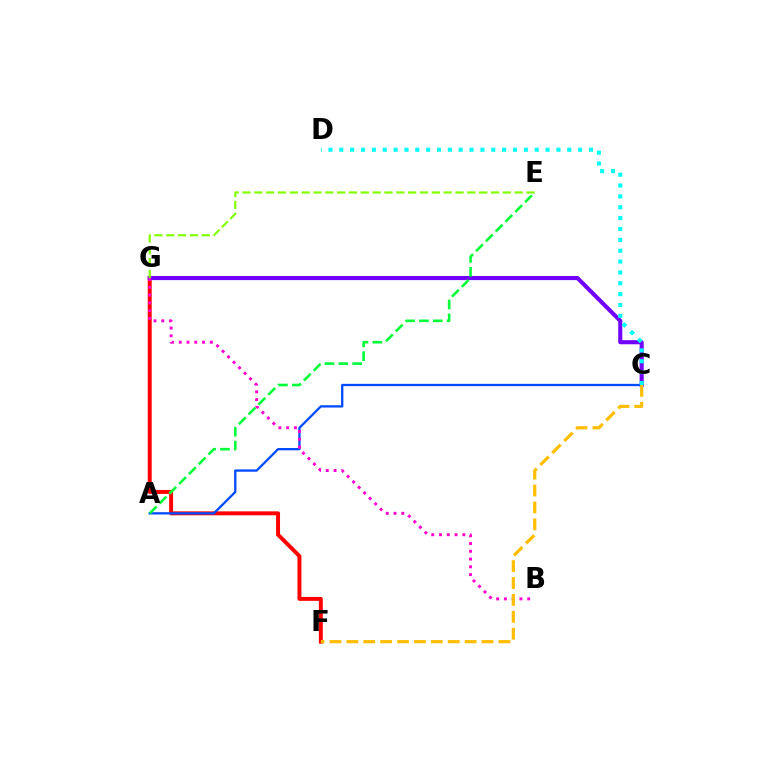{('F', 'G'): [{'color': '#ff0000', 'line_style': 'solid', 'thickness': 2.84}], ('C', 'G'): [{'color': '#7200ff', 'line_style': 'solid', 'thickness': 2.95}], ('A', 'C'): [{'color': '#004bff', 'line_style': 'solid', 'thickness': 1.66}], ('E', 'G'): [{'color': '#84ff00', 'line_style': 'dashed', 'thickness': 1.61}], ('B', 'G'): [{'color': '#ff00cf', 'line_style': 'dotted', 'thickness': 2.11}], ('A', 'E'): [{'color': '#00ff39', 'line_style': 'dashed', 'thickness': 1.88}], ('C', 'D'): [{'color': '#00fff6', 'line_style': 'dotted', 'thickness': 2.95}], ('C', 'F'): [{'color': '#ffbd00', 'line_style': 'dashed', 'thickness': 2.3}]}